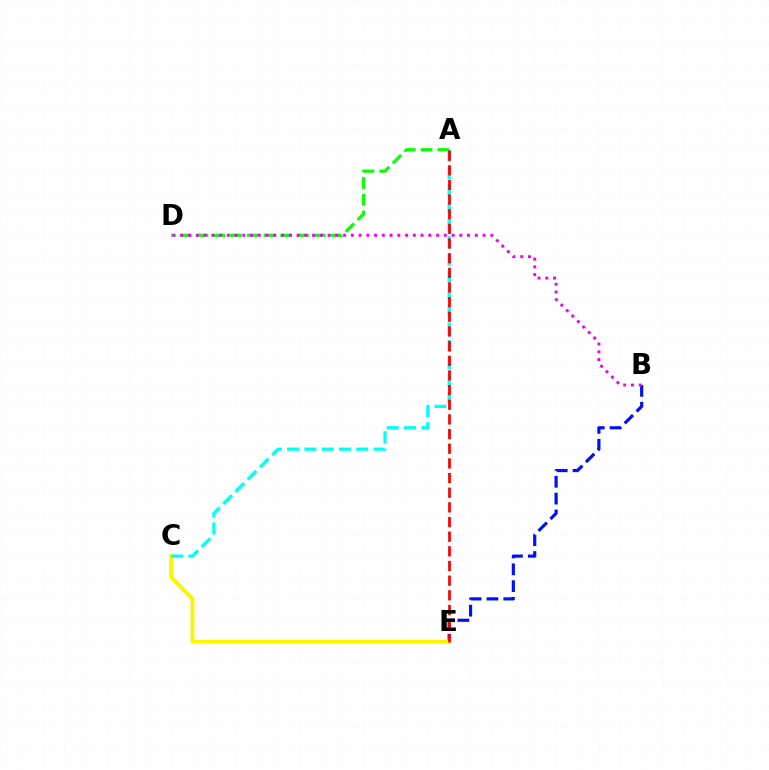{('A', 'D'): [{'color': '#08ff00', 'line_style': 'dashed', 'thickness': 2.27}], ('B', 'E'): [{'color': '#0010ff', 'line_style': 'dashed', 'thickness': 2.29}], ('C', 'E'): [{'color': '#fcf500', 'line_style': 'solid', 'thickness': 2.74}], ('B', 'D'): [{'color': '#ee00ff', 'line_style': 'dotted', 'thickness': 2.11}], ('A', 'C'): [{'color': '#00fff6', 'line_style': 'dashed', 'thickness': 2.35}], ('A', 'E'): [{'color': '#ff0000', 'line_style': 'dashed', 'thickness': 1.99}]}